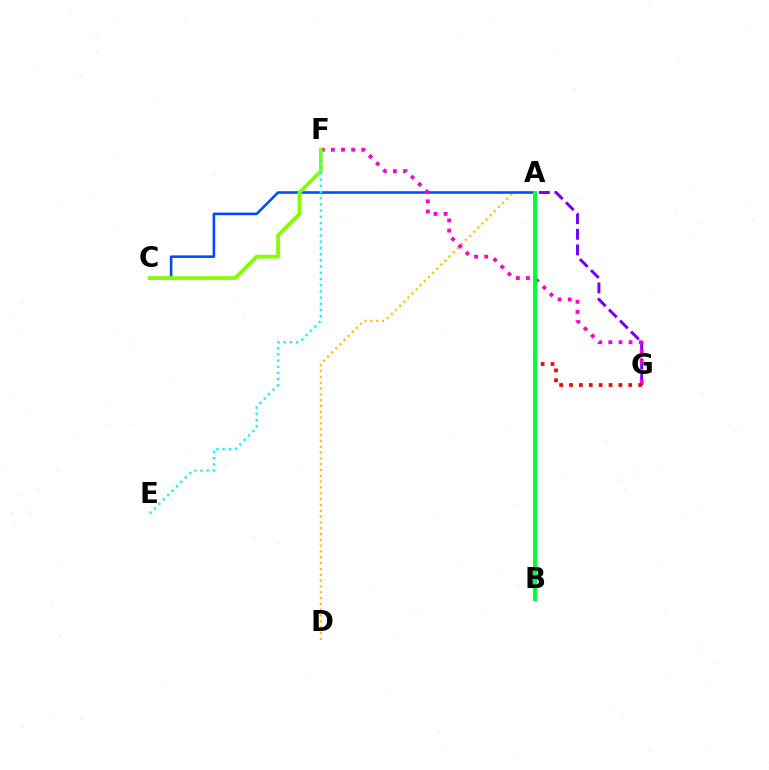{('A', 'D'): [{'color': '#ffbd00', 'line_style': 'dotted', 'thickness': 1.58}], ('A', 'C'): [{'color': '#004bff', 'line_style': 'solid', 'thickness': 1.86}], ('A', 'G'): [{'color': '#7200ff', 'line_style': 'dashed', 'thickness': 2.12}, {'color': '#ff0000', 'line_style': 'dotted', 'thickness': 2.68}], ('F', 'G'): [{'color': '#ff00cf', 'line_style': 'dotted', 'thickness': 2.75}], ('C', 'F'): [{'color': '#84ff00', 'line_style': 'solid', 'thickness': 2.68}], ('A', 'B'): [{'color': '#00ff39', 'line_style': 'solid', 'thickness': 2.89}], ('E', 'F'): [{'color': '#00fff6', 'line_style': 'dotted', 'thickness': 1.69}]}